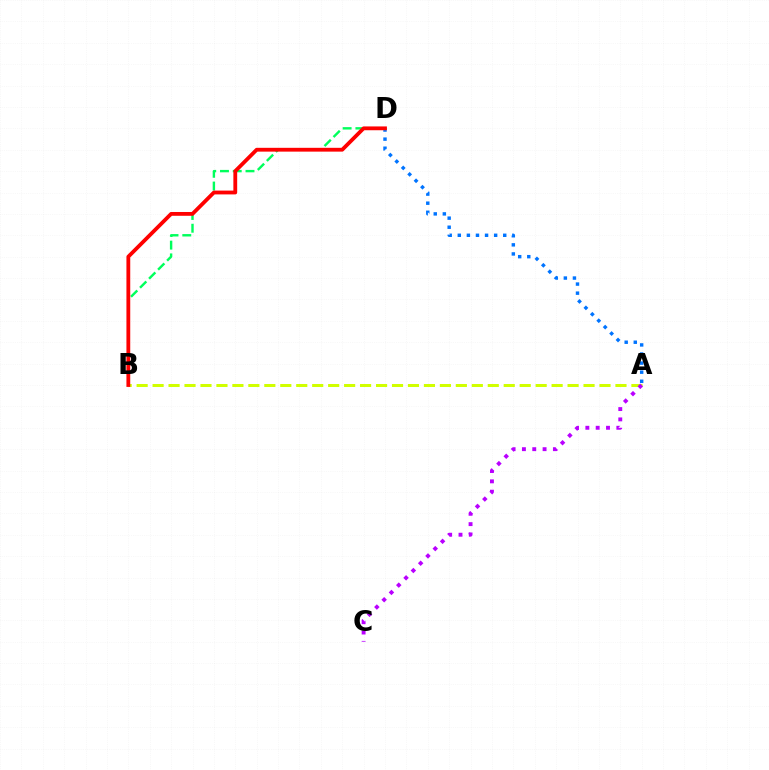{('B', 'D'): [{'color': '#00ff5c', 'line_style': 'dashed', 'thickness': 1.73}, {'color': '#ff0000', 'line_style': 'solid', 'thickness': 2.74}], ('A', 'B'): [{'color': '#d1ff00', 'line_style': 'dashed', 'thickness': 2.17}], ('A', 'D'): [{'color': '#0074ff', 'line_style': 'dotted', 'thickness': 2.47}], ('A', 'C'): [{'color': '#b900ff', 'line_style': 'dotted', 'thickness': 2.81}]}